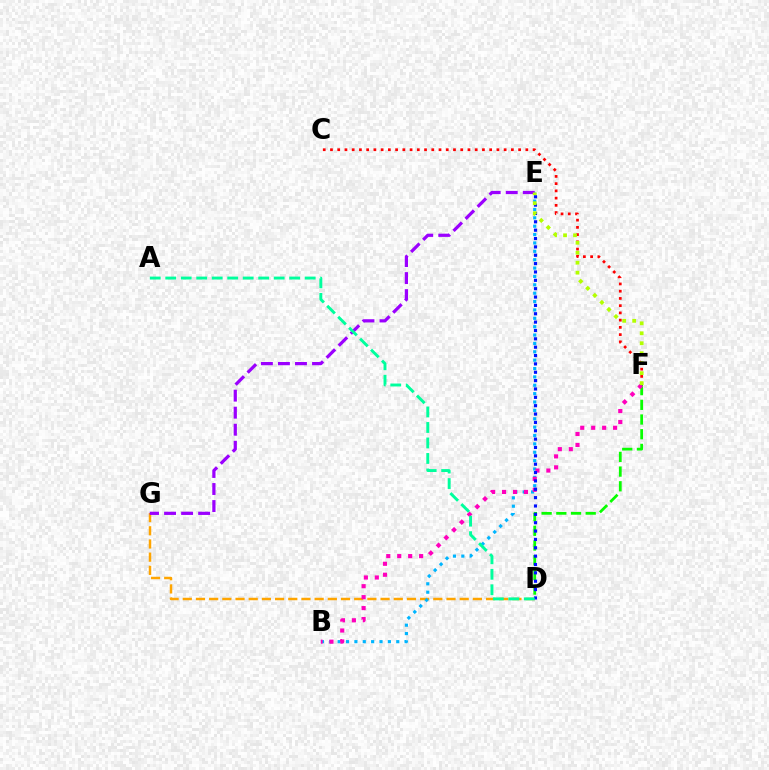{('D', 'G'): [{'color': '#ffa500', 'line_style': 'dashed', 'thickness': 1.79}], ('B', 'E'): [{'color': '#00b5ff', 'line_style': 'dotted', 'thickness': 2.27}], ('D', 'F'): [{'color': '#08ff00', 'line_style': 'dashed', 'thickness': 2.0}], ('E', 'G'): [{'color': '#9b00ff', 'line_style': 'dashed', 'thickness': 2.31}], ('B', 'F'): [{'color': '#ff00bd', 'line_style': 'dotted', 'thickness': 2.98}], ('C', 'F'): [{'color': '#ff0000', 'line_style': 'dotted', 'thickness': 1.97}], ('D', 'E'): [{'color': '#0010ff', 'line_style': 'dotted', 'thickness': 2.27}], ('E', 'F'): [{'color': '#b3ff00', 'line_style': 'dotted', 'thickness': 2.71}], ('A', 'D'): [{'color': '#00ff9d', 'line_style': 'dashed', 'thickness': 2.1}]}